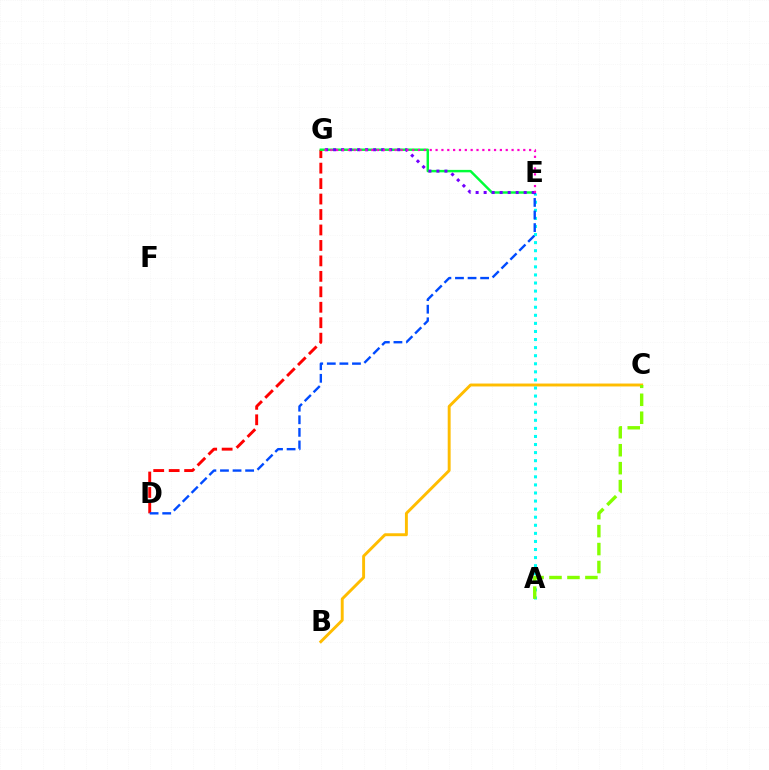{('D', 'G'): [{'color': '#ff0000', 'line_style': 'dashed', 'thickness': 2.1}], ('E', 'G'): [{'color': '#00ff39', 'line_style': 'solid', 'thickness': 1.76}, {'color': '#7200ff', 'line_style': 'dotted', 'thickness': 2.18}, {'color': '#ff00cf', 'line_style': 'dotted', 'thickness': 1.59}], ('B', 'C'): [{'color': '#ffbd00', 'line_style': 'solid', 'thickness': 2.1}], ('A', 'E'): [{'color': '#00fff6', 'line_style': 'dotted', 'thickness': 2.19}], ('D', 'E'): [{'color': '#004bff', 'line_style': 'dashed', 'thickness': 1.71}], ('A', 'C'): [{'color': '#84ff00', 'line_style': 'dashed', 'thickness': 2.44}]}